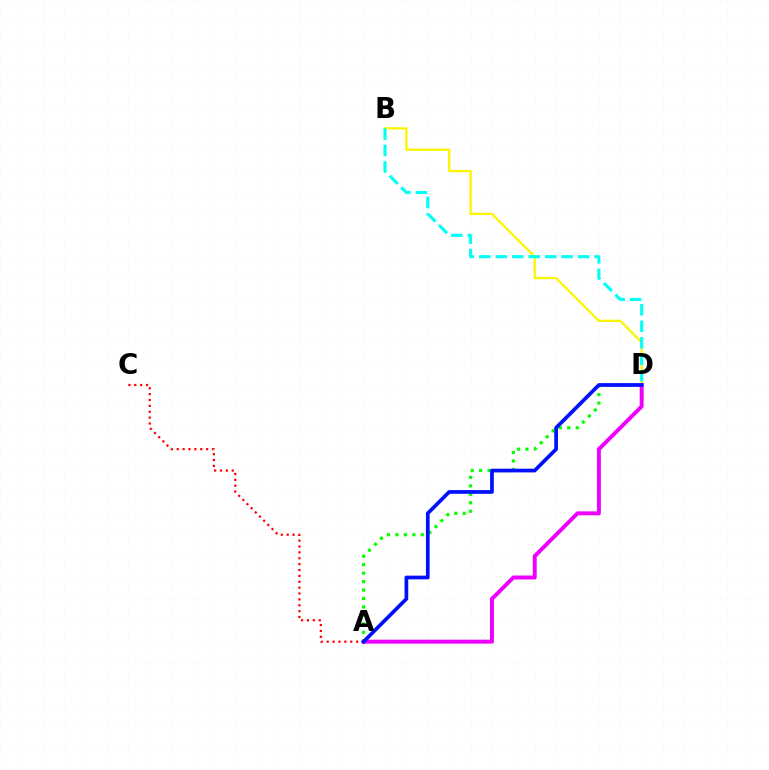{('A', 'C'): [{'color': '#ff0000', 'line_style': 'dotted', 'thickness': 1.6}], ('B', 'D'): [{'color': '#fcf500', 'line_style': 'solid', 'thickness': 1.64}, {'color': '#00fff6', 'line_style': 'dashed', 'thickness': 2.23}], ('A', 'D'): [{'color': '#08ff00', 'line_style': 'dotted', 'thickness': 2.3}, {'color': '#ee00ff', 'line_style': 'solid', 'thickness': 2.84}, {'color': '#0010ff', 'line_style': 'solid', 'thickness': 2.67}]}